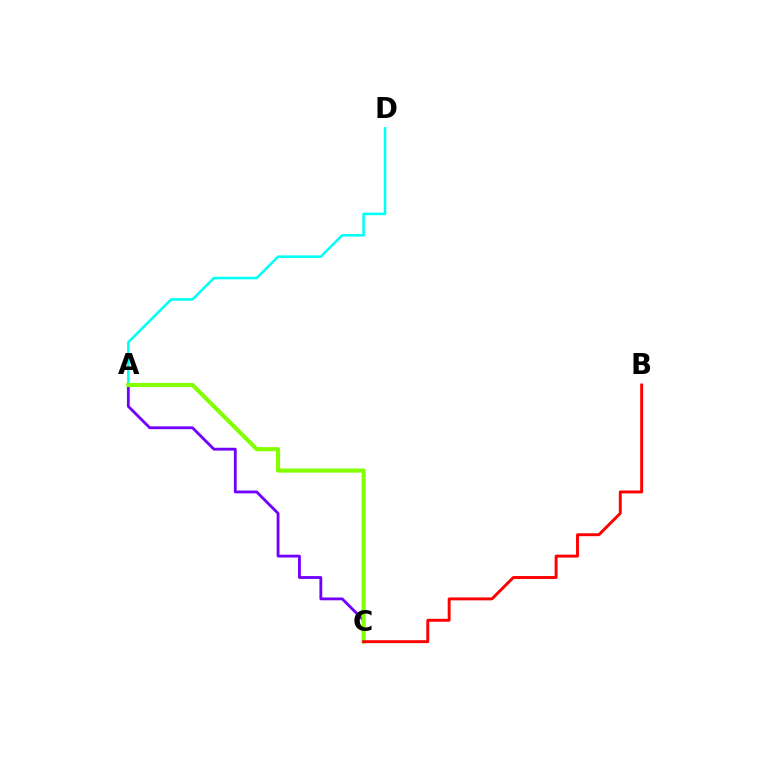{('A', 'D'): [{'color': '#00fff6', 'line_style': 'solid', 'thickness': 1.83}], ('A', 'C'): [{'color': '#7200ff', 'line_style': 'solid', 'thickness': 2.03}, {'color': '#84ff00', 'line_style': 'solid', 'thickness': 2.96}], ('B', 'C'): [{'color': '#ff0000', 'line_style': 'solid', 'thickness': 2.1}]}